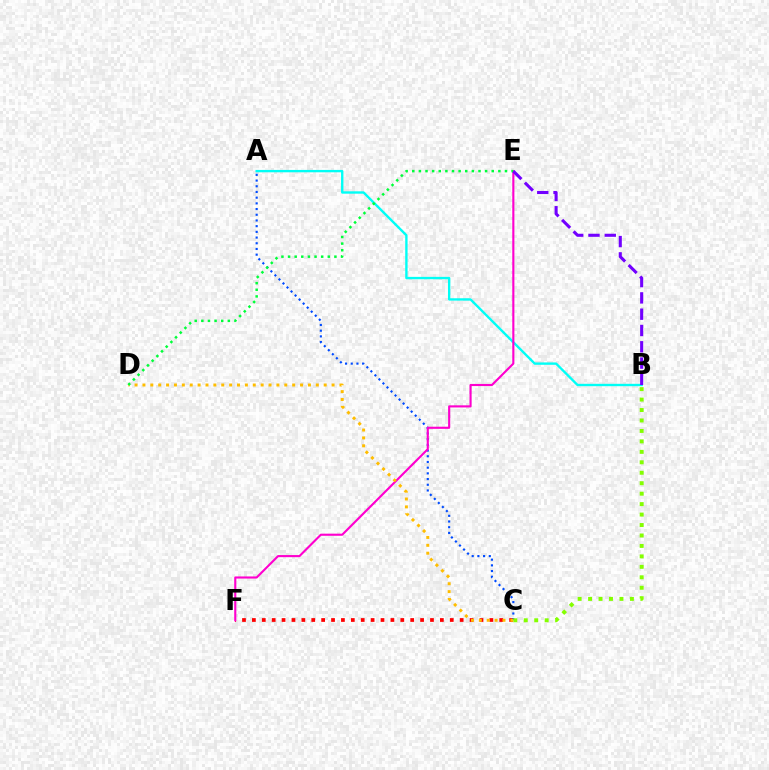{('C', 'F'): [{'color': '#ff0000', 'line_style': 'dotted', 'thickness': 2.69}], ('A', 'C'): [{'color': '#004bff', 'line_style': 'dotted', 'thickness': 1.55}], ('A', 'B'): [{'color': '#00fff6', 'line_style': 'solid', 'thickness': 1.7}], ('B', 'C'): [{'color': '#84ff00', 'line_style': 'dotted', 'thickness': 2.84}], ('E', 'F'): [{'color': '#ff00cf', 'line_style': 'solid', 'thickness': 1.53}], ('C', 'D'): [{'color': '#ffbd00', 'line_style': 'dotted', 'thickness': 2.14}], ('D', 'E'): [{'color': '#00ff39', 'line_style': 'dotted', 'thickness': 1.8}], ('B', 'E'): [{'color': '#7200ff', 'line_style': 'dashed', 'thickness': 2.21}]}